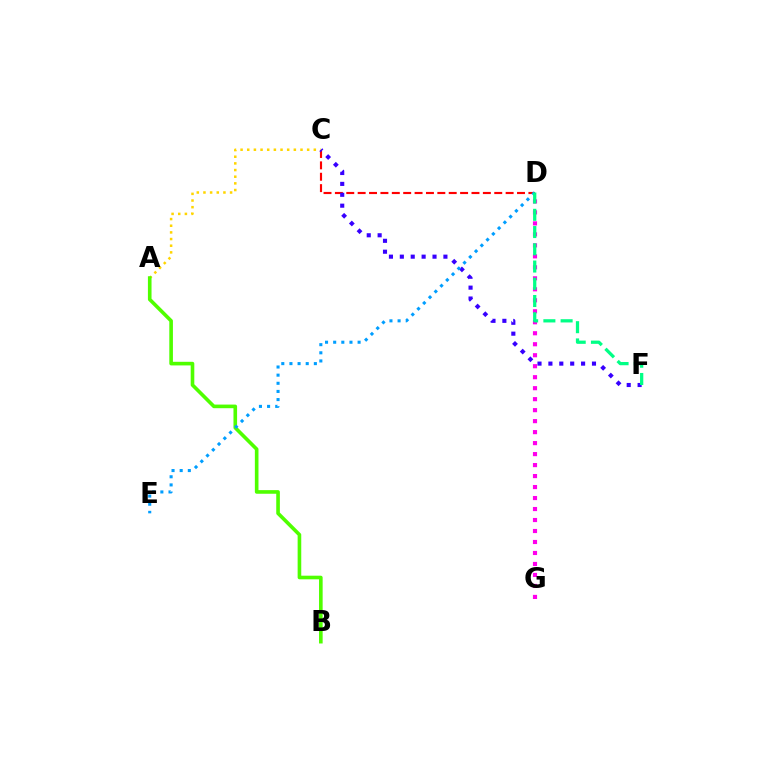{('C', 'D'): [{'color': '#ff0000', 'line_style': 'dashed', 'thickness': 1.55}], ('A', 'C'): [{'color': '#ffd500', 'line_style': 'dotted', 'thickness': 1.81}], ('A', 'B'): [{'color': '#4fff00', 'line_style': 'solid', 'thickness': 2.61}], ('D', 'G'): [{'color': '#ff00ed', 'line_style': 'dotted', 'thickness': 2.99}], ('C', 'F'): [{'color': '#3700ff', 'line_style': 'dotted', 'thickness': 2.96}], ('D', 'E'): [{'color': '#009eff', 'line_style': 'dotted', 'thickness': 2.21}], ('D', 'F'): [{'color': '#00ff86', 'line_style': 'dashed', 'thickness': 2.34}]}